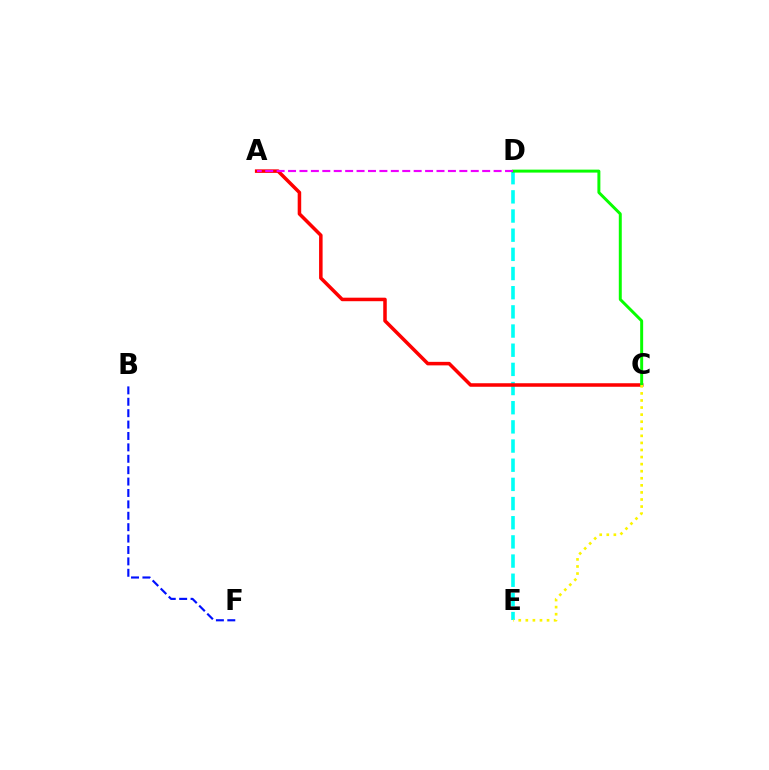{('D', 'E'): [{'color': '#00fff6', 'line_style': 'dashed', 'thickness': 2.6}], ('A', 'C'): [{'color': '#ff0000', 'line_style': 'solid', 'thickness': 2.54}], ('C', 'D'): [{'color': '#08ff00', 'line_style': 'solid', 'thickness': 2.14}], ('C', 'E'): [{'color': '#fcf500', 'line_style': 'dotted', 'thickness': 1.92}], ('A', 'D'): [{'color': '#ee00ff', 'line_style': 'dashed', 'thickness': 1.55}], ('B', 'F'): [{'color': '#0010ff', 'line_style': 'dashed', 'thickness': 1.55}]}